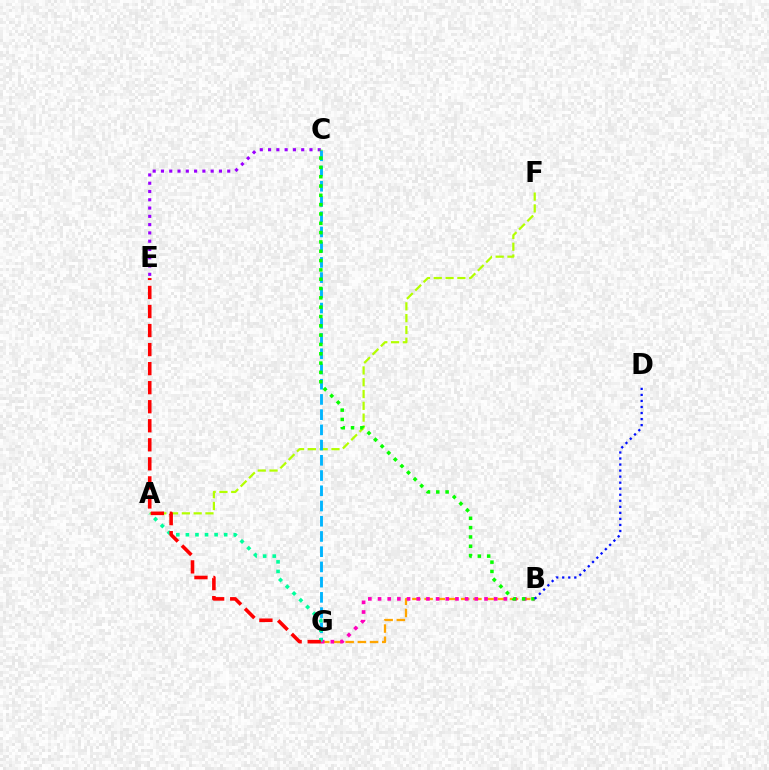{('B', 'G'): [{'color': '#ffa500', 'line_style': 'dashed', 'thickness': 1.66}, {'color': '#ff00bd', 'line_style': 'dotted', 'thickness': 2.63}], ('A', 'F'): [{'color': '#b3ff00', 'line_style': 'dashed', 'thickness': 1.6}], ('C', 'G'): [{'color': '#00b5ff', 'line_style': 'dashed', 'thickness': 2.07}], ('C', 'E'): [{'color': '#9b00ff', 'line_style': 'dotted', 'thickness': 2.25}], ('A', 'G'): [{'color': '#00ff9d', 'line_style': 'dotted', 'thickness': 2.6}], ('E', 'G'): [{'color': '#ff0000', 'line_style': 'dashed', 'thickness': 2.59}], ('B', 'C'): [{'color': '#08ff00', 'line_style': 'dotted', 'thickness': 2.53}], ('B', 'D'): [{'color': '#0010ff', 'line_style': 'dotted', 'thickness': 1.64}]}